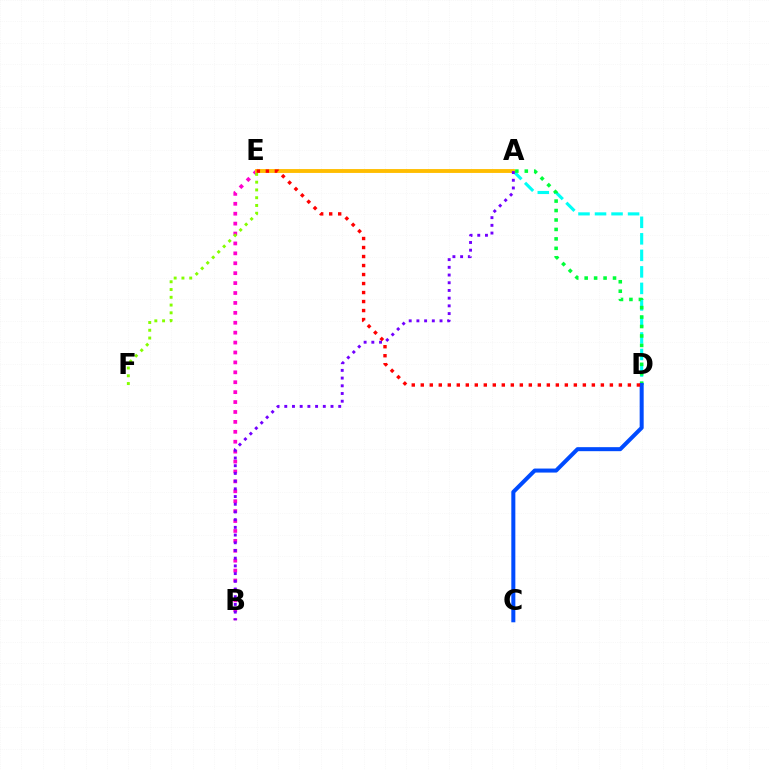{('A', 'D'): [{'color': '#00fff6', 'line_style': 'dashed', 'thickness': 2.24}, {'color': '#00ff39', 'line_style': 'dotted', 'thickness': 2.57}], ('B', 'E'): [{'color': '#ff00cf', 'line_style': 'dotted', 'thickness': 2.69}], ('A', 'E'): [{'color': '#ffbd00', 'line_style': 'solid', 'thickness': 2.78}], ('E', 'F'): [{'color': '#84ff00', 'line_style': 'dotted', 'thickness': 2.11}], ('C', 'D'): [{'color': '#004bff', 'line_style': 'solid', 'thickness': 2.9}], ('D', 'E'): [{'color': '#ff0000', 'line_style': 'dotted', 'thickness': 2.45}], ('A', 'B'): [{'color': '#7200ff', 'line_style': 'dotted', 'thickness': 2.09}]}